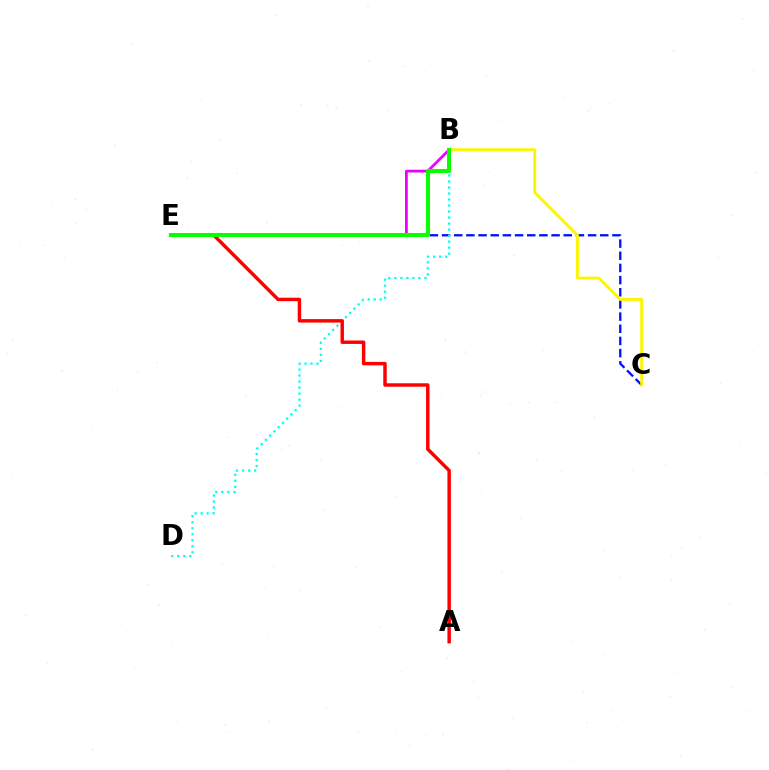{('B', 'E'): [{'color': '#ee00ff', 'line_style': 'solid', 'thickness': 2.0}, {'color': '#08ff00', 'line_style': 'solid', 'thickness': 2.91}], ('C', 'E'): [{'color': '#0010ff', 'line_style': 'dashed', 'thickness': 1.65}], ('B', 'D'): [{'color': '#00fff6', 'line_style': 'dotted', 'thickness': 1.63}], ('B', 'C'): [{'color': '#fcf500', 'line_style': 'solid', 'thickness': 2.07}], ('A', 'E'): [{'color': '#ff0000', 'line_style': 'solid', 'thickness': 2.48}]}